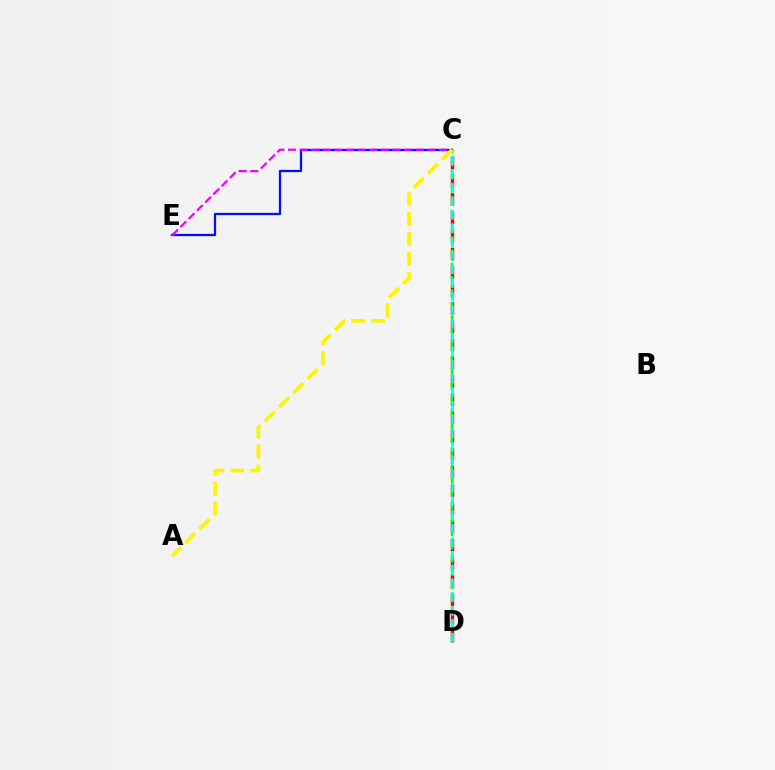{('C', 'D'): [{'color': '#ff0000', 'line_style': 'dashed', 'thickness': 2.47}, {'color': '#08ff00', 'line_style': 'dashed', 'thickness': 1.8}, {'color': '#00fff6', 'line_style': 'dashed', 'thickness': 1.85}], ('C', 'E'): [{'color': '#0010ff', 'line_style': 'solid', 'thickness': 1.64}, {'color': '#ee00ff', 'line_style': 'dashed', 'thickness': 1.58}], ('A', 'C'): [{'color': '#fcf500', 'line_style': 'dashed', 'thickness': 2.72}]}